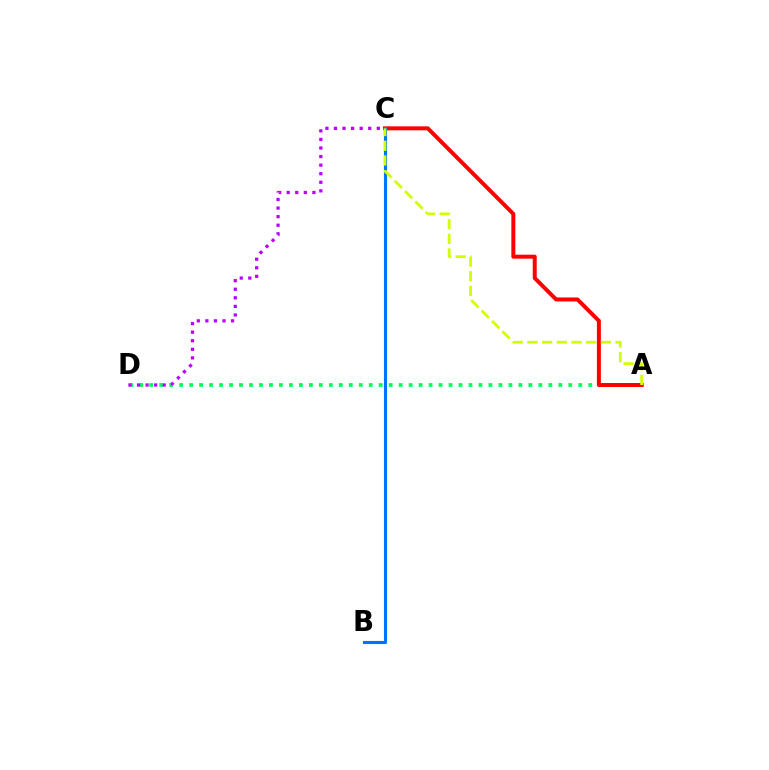{('A', 'D'): [{'color': '#00ff5c', 'line_style': 'dotted', 'thickness': 2.71}], ('C', 'D'): [{'color': '#b900ff', 'line_style': 'dotted', 'thickness': 2.33}], ('A', 'C'): [{'color': '#ff0000', 'line_style': 'solid', 'thickness': 2.86}, {'color': '#d1ff00', 'line_style': 'dashed', 'thickness': 2.0}], ('B', 'C'): [{'color': '#0074ff', 'line_style': 'solid', 'thickness': 2.23}]}